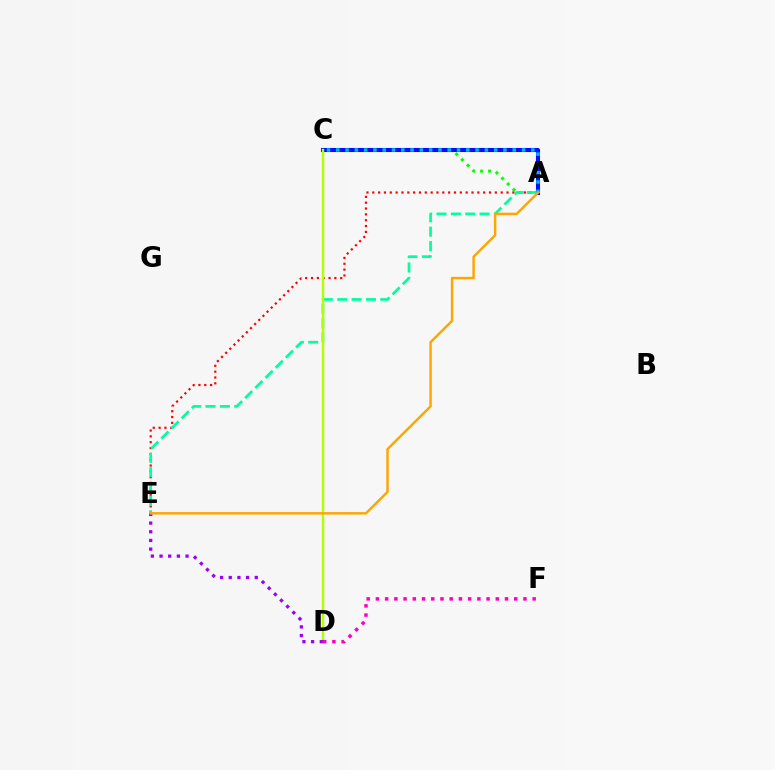{('A', 'C'): [{'color': '#08ff00', 'line_style': 'dotted', 'thickness': 2.17}, {'color': '#0010ff', 'line_style': 'solid', 'thickness': 2.93}, {'color': '#00b5ff', 'line_style': 'dotted', 'thickness': 2.52}], ('A', 'E'): [{'color': '#ff0000', 'line_style': 'dotted', 'thickness': 1.59}, {'color': '#00ff9d', 'line_style': 'dashed', 'thickness': 1.95}, {'color': '#ffa500', 'line_style': 'solid', 'thickness': 1.76}], ('C', 'D'): [{'color': '#b3ff00', 'line_style': 'solid', 'thickness': 1.76}], ('D', 'E'): [{'color': '#9b00ff', 'line_style': 'dotted', 'thickness': 2.36}], ('D', 'F'): [{'color': '#ff00bd', 'line_style': 'dotted', 'thickness': 2.51}]}